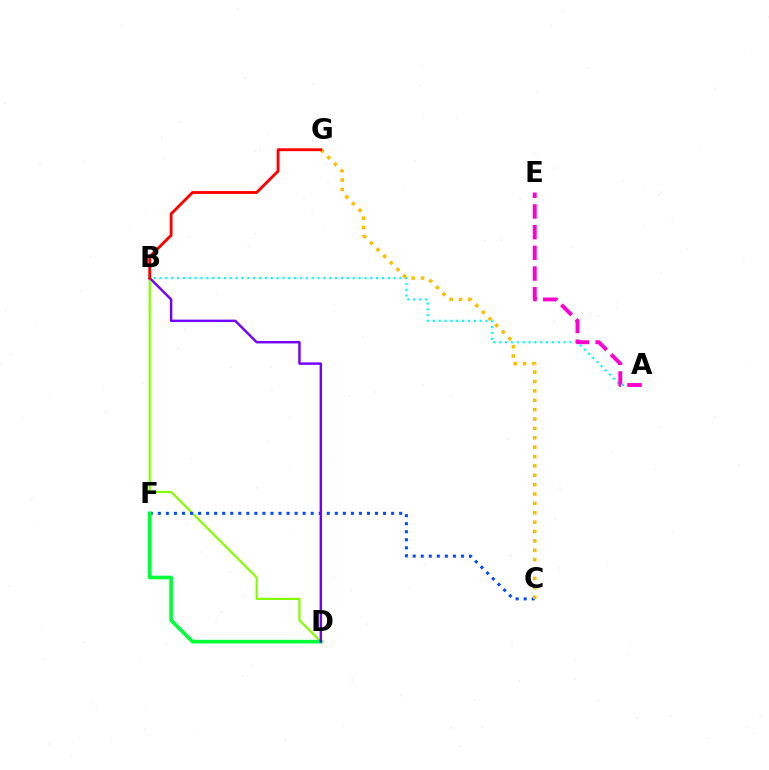{('B', 'D'): [{'color': '#84ff00', 'line_style': 'solid', 'thickness': 1.61}, {'color': '#7200ff', 'line_style': 'solid', 'thickness': 1.74}], ('A', 'B'): [{'color': '#00fff6', 'line_style': 'dotted', 'thickness': 1.59}], ('C', 'F'): [{'color': '#004bff', 'line_style': 'dotted', 'thickness': 2.19}], ('C', 'G'): [{'color': '#ffbd00', 'line_style': 'dotted', 'thickness': 2.55}], ('D', 'F'): [{'color': '#00ff39', 'line_style': 'solid', 'thickness': 2.63}], ('A', 'E'): [{'color': '#ff00cf', 'line_style': 'dashed', 'thickness': 2.81}], ('B', 'G'): [{'color': '#ff0000', 'line_style': 'solid', 'thickness': 2.06}]}